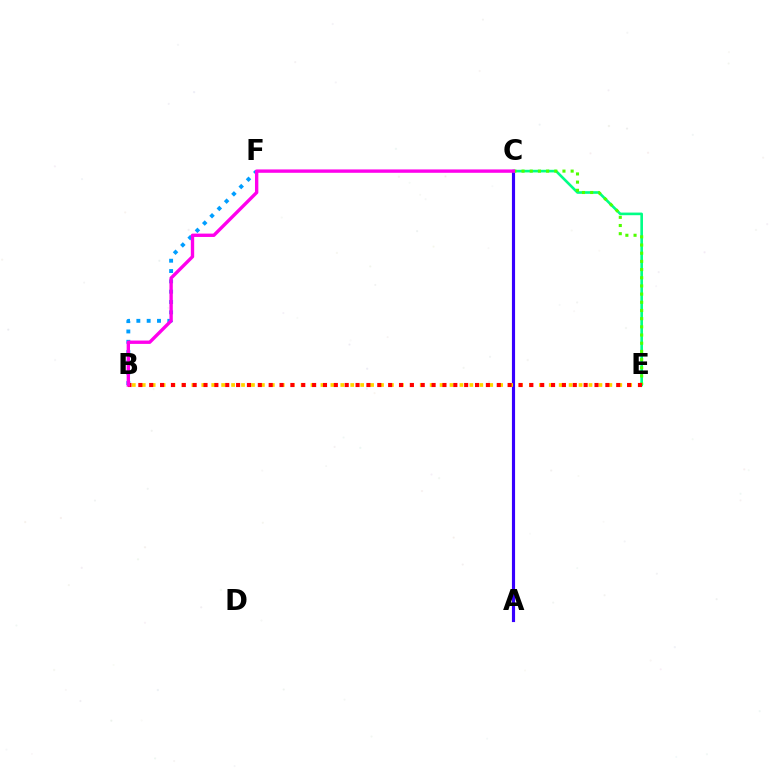{('C', 'E'): [{'color': '#00ff86', 'line_style': 'solid', 'thickness': 1.9}, {'color': '#4fff00', 'line_style': 'dotted', 'thickness': 2.22}], ('A', 'C'): [{'color': '#3700ff', 'line_style': 'solid', 'thickness': 2.27}], ('B', 'E'): [{'color': '#ffd500', 'line_style': 'dotted', 'thickness': 2.7}, {'color': '#ff0000', 'line_style': 'dotted', 'thickness': 2.95}], ('B', 'F'): [{'color': '#009eff', 'line_style': 'dotted', 'thickness': 2.8}], ('B', 'C'): [{'color': '#ff00ed', 'line_style': 'solid', 'thickness': 2.42}]}